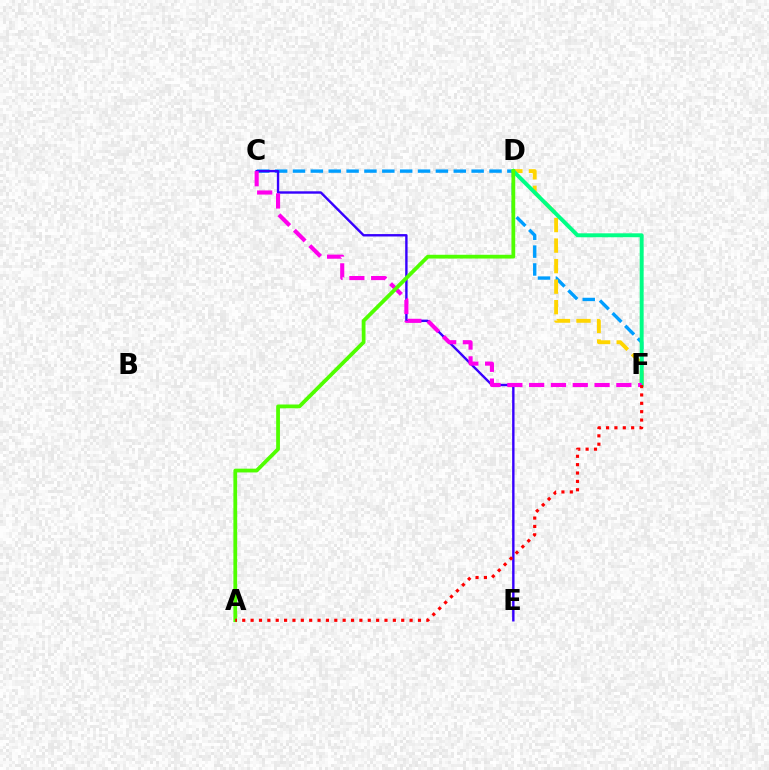{('C', 'F'): [{'color': '#009eff', 'line_style': 'dashed', 'thickness': 2.43}, {'color': '#ff00ed', 'line_style': 'dashed', 'thickness': 2.96}], ('C', 'E'): [{'color': '#3700ff', 'line_style': 'solid', 'thickness': 1.73}], ('D', 'F'): [{'color': '#ffd500', 'line_style': 'dashed', 'thickness': 2.79}, {'color': '#00ff86', 'line_style': 'solid', 'thickness': 2.83}], ('A', 'D'): [{'color': '#4fff00', 'line_style': 'solid', 'thickness': 2.72}], ('A', 'F'): [{'color': '#ff0000', 'line_style': 'dotted', 'thickness': 2.27}]}